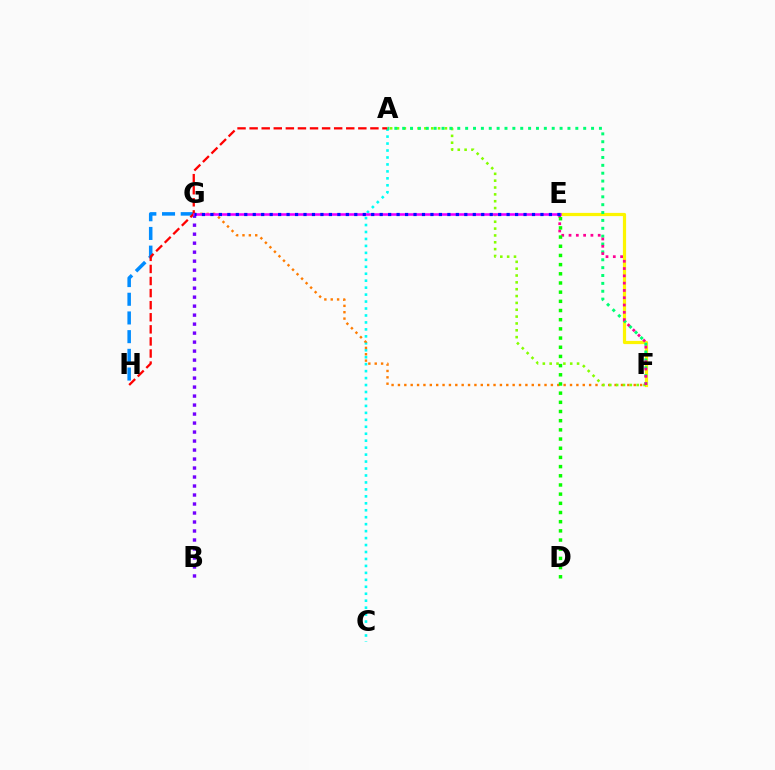{('A', 'C'): [{'color': '#00fff6', 'line_style': 'dotted', 'thickness': 1.89}], ('B', 'G'): [{'color': '#7200ff', 'line_style': 'dotted', 'thickness': 2.44}], ('F', 'G'): [{'color': '#ff7c00', 'line_style': 'dotted', 'thickness': 1.73}], ('G', 'H'): [{'color': '#008cff', 'line_style': 'dashed', 'thickness': 2.54}], ('A', 'H'): [{'color': '#ff0000', 'line_style': 'dashed', 'thickness': 1.64}], ('E', 'F'): [{'color': '#fcf500', 'line_style': 'solid', 'thickness': 2.31}, {'color': '#ff0094', 'line_style': 'dotted', 'thickness': 1.98}], ('A', 'F'): [{'color': '#84ff00', 'line_style': 'dotted', 'thickness': 1.86}, {'color': '#00ff74', 'line_style': 'dotted', 'thickness': 2.14}], ('E', 'G'): [{'color': '#ee00ff', 'line_style': 'solid', 'thickness': 1.86}, {'color': '#0010ff', 'line_style': 'dotted', 'thickness': 2.3}], ('D', 'E'): [{'color': '#08ff00', 'line_style': 'dotted', 'thickness': 2.49}]}